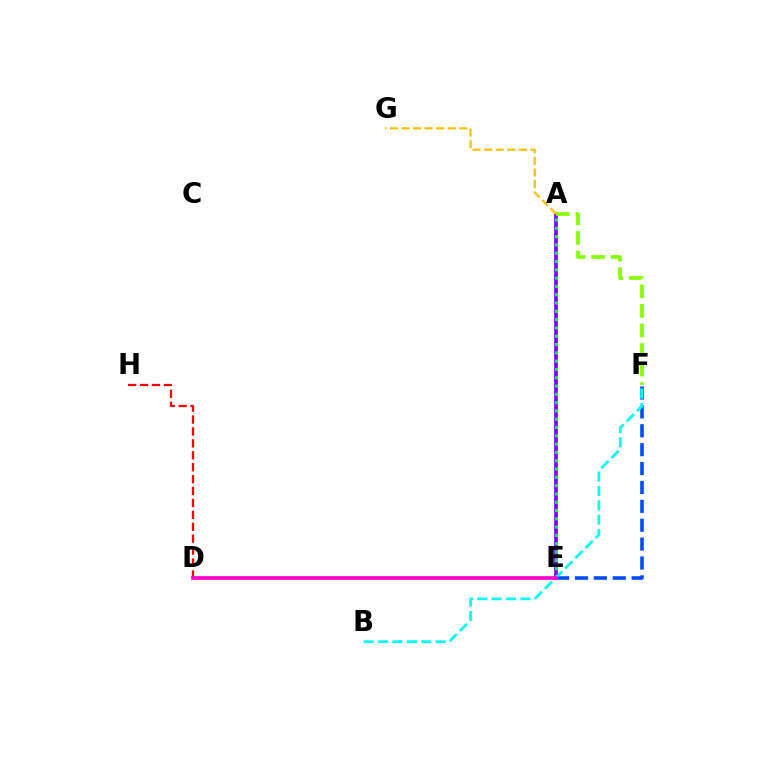{('A', 'E'): [{'color': '#7200ff', 'line_style': 'solid', 'thickness': 2.65}, {'color': '#00ff39', 'line_style': 'dotted', 'thickness': 2.26}], ('E', 'F'): [{'color': '#004bff', 'line_style': 'dashed', 'thickness': 2.57}], ('D', 'H'): [{'color': '#ff0000', 'line_style': 'dashed', 'thickness': 1.62}], ('A', 'F'): [{'color': '#84ff00', 'line_style': 'dashed', 'thickness': 2.66}], ('A', 'G'): [{'color': '#ffbd00', 'line_style': 'dashed', 'thickness': 1.57}], ('B', 'F'): [{'color': '#00fff6', 'line_style': 'dashed', 'thickness': 1.95}], ('D', 'E'): [{'color': '#ff00cf', 'line_style': 'solid', 'thickness': 2.63}]}